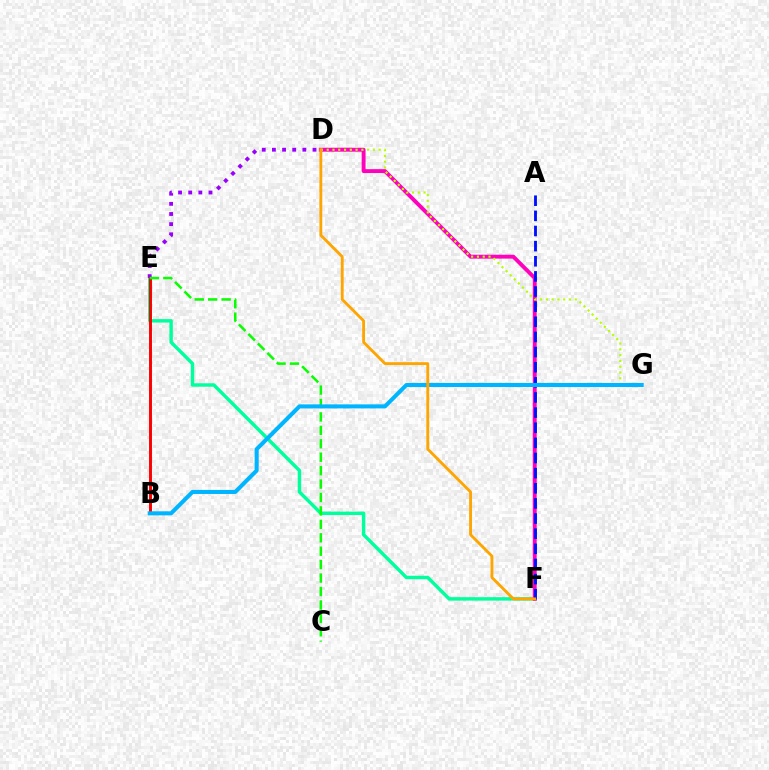{('E', 'F'): [{'color': '#00ff9d', 'line_style': 'solid', 'thickness': 2.47}], ('D', 'F'): [{'color': '#ff00bd', 'line_style': 'solid', 'thickness': 2.81}, {'color': '#ffa500', 'line_style': 'solid', 'thickness': 2.05}], ('D', 'E'): [{'color': '#9b00ff', 'line_style': 'dotted', 'thickness': 2.76}], ('B', 'E'): [{'color': '#ff0000', 'line_style': 'solid', 'thickness': 2.12}], ('A', 'F'): [{'color': '#0010ff', 'line_style': 'dashed', 'thickness': 2.06}], ('C', 'E'): [{'color': '#08ff00', 'line_style': 'dashed', 'thickness': 1.82}], ('D', 'G'): [{'color': '#b3ff00', 'line_style': 'dotted', 'thickness': 1.57}], ('B', 'G'): [{'color': '#00b5ff', 'line_style': 'solid', 'thickness': 2.92}]}